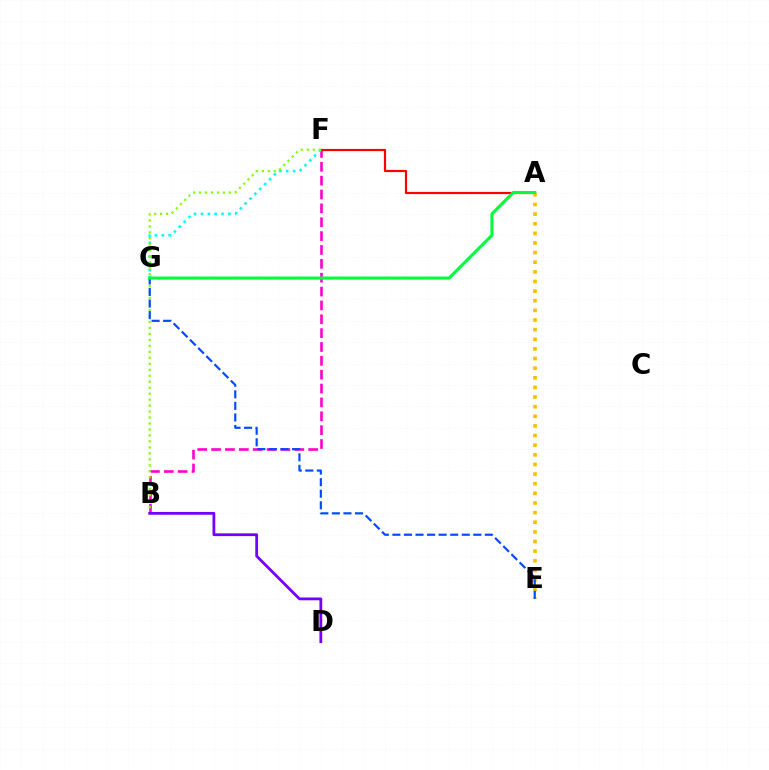{('B', 'F'): [{'color': '#ff00cf', 'line_style': 'dashed', 'thickness': 1.88}, {'color': '#84ff00', 'line_style': 'dotted', 'thickness': 1.62}], ('A', 'F'): [{'color': '#ff0000', 'line_style': 'solid', 'thickness': 1.57}], ('F', 'G'): [{'color': '#00fff6', 'line_style': 'dotted', 'thickness': 1.87}], ('A', 'E'): [{'color': '#ffbd00', 'line_style': 'dotted', 'thickness': 2.62}], ('B', 'D'): [{'color': '#7200ff', 'line_style': 'solid', 'thickness': 2.0}], ('E', 'G'): [{'color': '#004bff', 'line_style': 'dashed', 'thickness': 1.57}], ('A', 'G'): [{'color': '#00ff39', 'line_style': 'solid', 'thickness': 2.23}]}